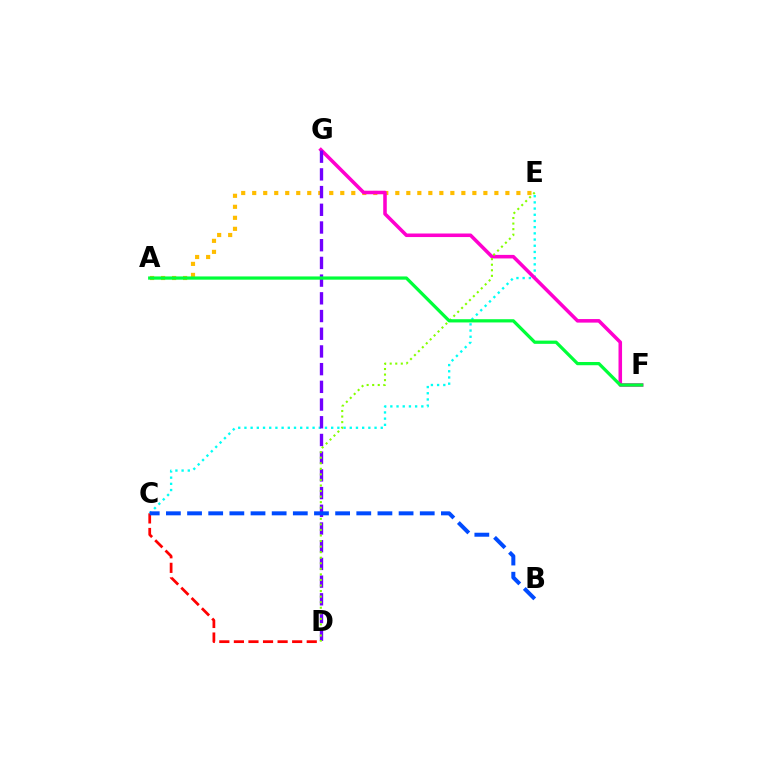{('C', 'E'): [{'color': '#00fff6', 'line_style': 'dotted', 'thickness': 1.68}], ('C', 'D'): [{'color': '#ff0000', 'line_style': 'dashed', 'thickness': 1.98}], ('A', 'E'): [{'color': '#ffbd00', 'line_style': 'dotted', 'thickness': 2.99}], ('F', 'G'): [{'color': '#ff00cf', 'line_style': 'solid', 'thickness': 2.56}], ('D', 'G'): [{'color': '#7200ff', 'line_style': 'dashed', 'thickness': 2.41}], ('D', 'E'): [{'color': '#84ff00', 'line_style': 'dotted', 'thickness': 1.51}], ('B', 'C'): [{'color': '#004bff', 'line_style': 'dashed', 'thickness': 2.87}], ('A', 'F'): [{'color': '#00ff39', 'line_style': 'solid', 'thickness': 2.33}]}